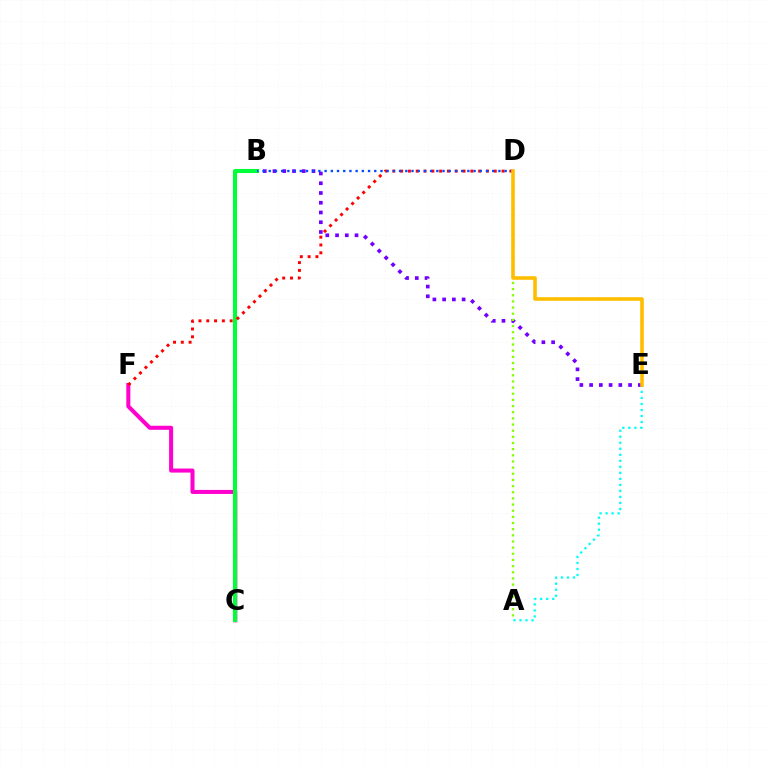{('A', 'E'): [{'color': '#00fff6', 'line_style': 'dotted', 'thickness': 1.63}], ('B', 'E'): [{'color': '#7200ff', 'line_style': 'dotted', 'thickness': 2.65}], ('C', 'F'): [{'color': '#ff00cf', 'line_style': 'solid', 'thickness': 2.91}], ('B', 'C'): [{'color': '#00ff39', 'line_style': 'solid', 'thickness': 2.94}], ('D', 'F'): [{'color': '#ff0000', 'line_style': 'dotted', 'thickness': 2.12}], ('A', 'D'): [{'color': '#84ff00', 'line_style': 'dotted', 'thickness': 1.67}], ('B', 'D'): [{'color': '#004bff', 'line_style': 'dotted', 'thickness': 1.69}], ('D', 'E'): [{'color': '#ffbd00', 'line_style': 'solid', 'thickness': 2.59}]}